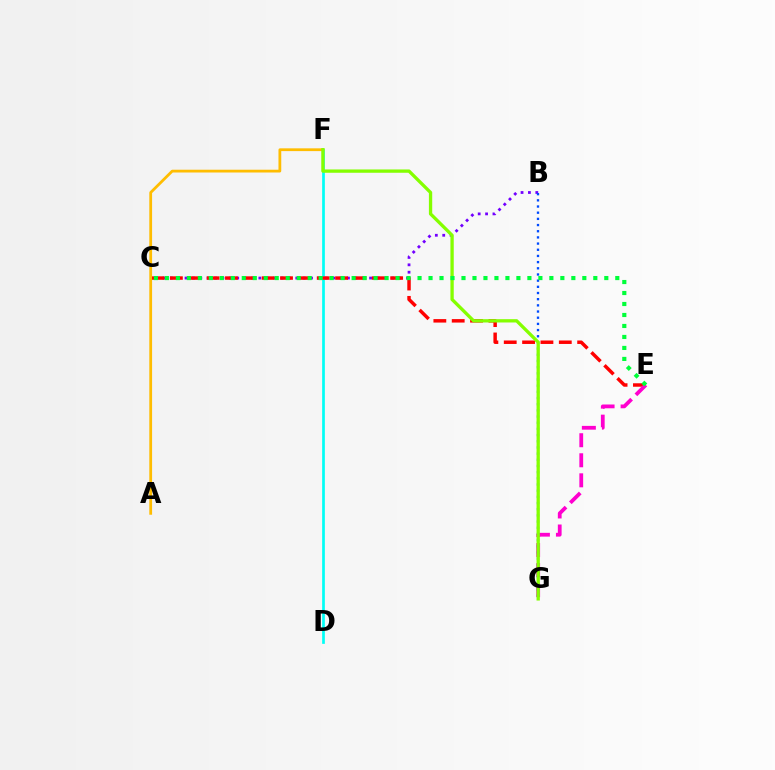{('B', 'C'): [{'color': '#7200ff', 'line_style': 'dotted', 'thickness': 2.01}], ('D', 'F'): [{'color': '#00fff6', 'line_style': 'solid', 'thickness': 1.95}], ('C', 'E'): [{'color': '#ff0000', 'line_style': 'dashed', 'thickness': 2.49}, {'color': '#00ff39', 'line_style': 'dotted', 'thickness': 2.98}], ('A', 'F'): [{'color': '#ffbd00', 'line_style': 'solid', 'thickness': 2.0}], ('E', 'G'): [{'color': '#ff00cf', 'line_style': 'dashed', 'thickness': 2.72}], ('B', 'G'): [{'color': '#004bff', 'line_style': 'dotted', 'thickness': 1.68}], ('F', 'G'): [{'color': '#84ff00', 'line_style': 'solid', 'thickness': 2.38}]}